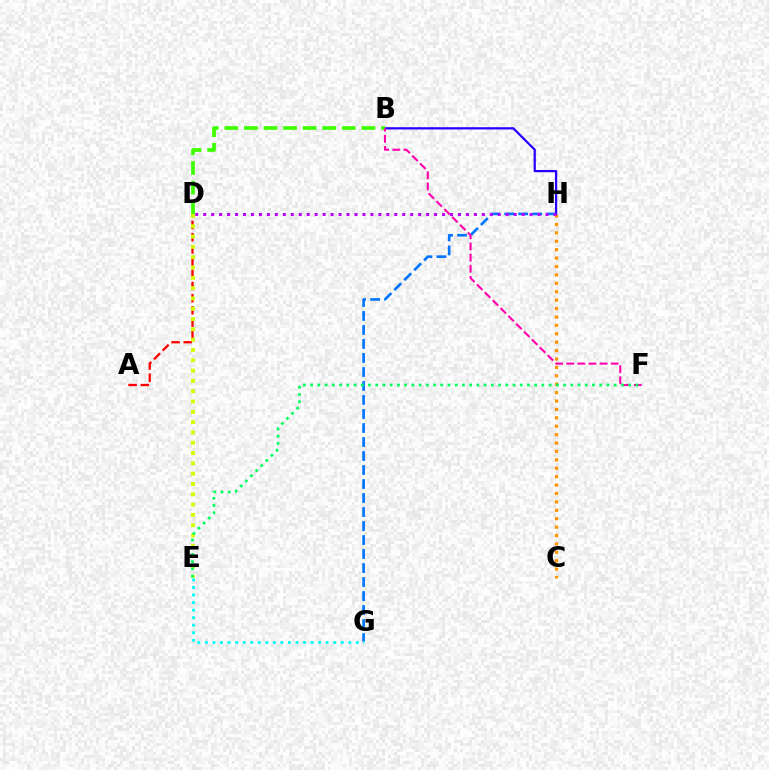{('C', 'H'): [{'color': '#ff9400', 'line_style': 'dotted', 'thickness': 2.28}], ('G', 'H'): [{'color': '#0074ff', 'line_style': 'dashed', 'thickness': 1.9}], ('B', 'H'): [{'color': '#2500ff', 'line_style': 'solid', 'thickness': 1.61}], ('A', 'D'): [{'color': '#ff0000', 'line_style': 'dashed', 'thickness': 1.66}], ('B', 'D'): [{'color': '#3dff00', 'line_style': 'dashed', 'thickness': 2.66}], ('D', 'E'): [{'color': '#d1ff00', 'line_style': 'dotted', 'thickness': 2.8}], ('B', 'F'): [{'color': '#ff00ac', 'line_style': 'dashed', 'thickness': 1.51}], ('D', 'H'): [{'color': '#b900ff', 'line_style': 'dotted', 'thickness': 2.16}], ('E', 'F'): [{'color': '#00ff5c', 'line_style': 'dotted', 'thickness': 1.96}], ('E', 'G'): [{'color': '#00fff6', 'line_style': 'dotted', 'thickness': 2.05}]}